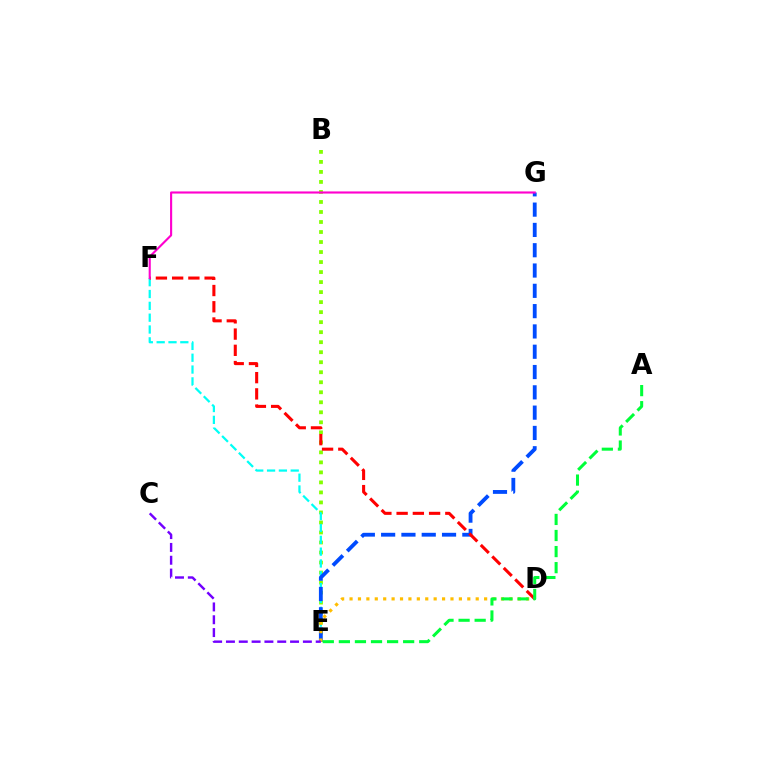{('B', 'E'): [{'color': '#84ff00', 'line_style': 'dotted', 'thickness': 2.72}], ('E', 'F'): [{'color': '#00fff6', 'line_style': 'dashed', 'thickness': 1.61}], ('E', 'G'): [{'color': '#004bff', 'line_style': 'dashed', 'thickness': 2.76}], ('D', 'F'): [{'color': '#ff0000', 'line_style': 'dashed', 'thickness': 2.21}], ('F', 'G'): [{'color': '#ff00cf', 'line_style': 'solid', 'thickness': 1.53}], ('D', 'E'): [{'color': '#ffbd00', 'line_style': 'dotted', 'thickness': 2.29}], ('C', 'E'): [{'color': '#7200ff', 'line_style': 'dashed', 'thickness': 1.74}], ('A', 'E'): [{'color': '#00ff39', 'line_style': 'dashed', 'thickness': 2.18}]}